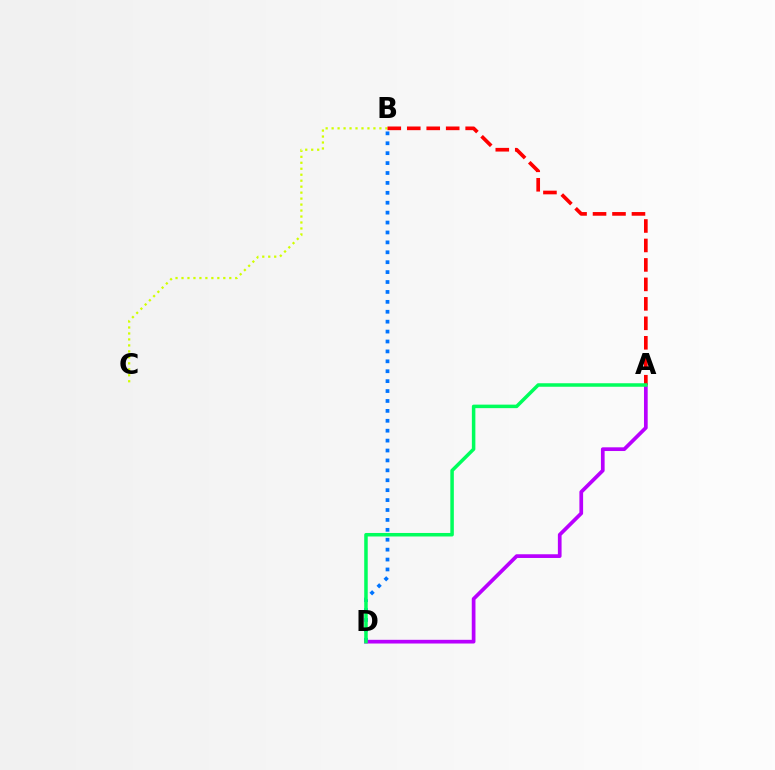{('B', 'C'): [{'color': '#d1ff00', 'line_style': 'dotted', 'thickness': 1.62}], ('B', 'D'): [{'color': '#0074ff', 'line_style': 'dotted', 'thickness': 2.69}], ('A', 'D'): [{'color': '#b900ff', 'line_style': 'solid', 'thickness': 2.67}, {'color': '#00ff5c', 'line_style': 'solid', 'thickness': 2.53}], ('A', 'B'): [{'color': '#ff0000', 'line_style': 'dashed', 'thickness': 2.64}]}